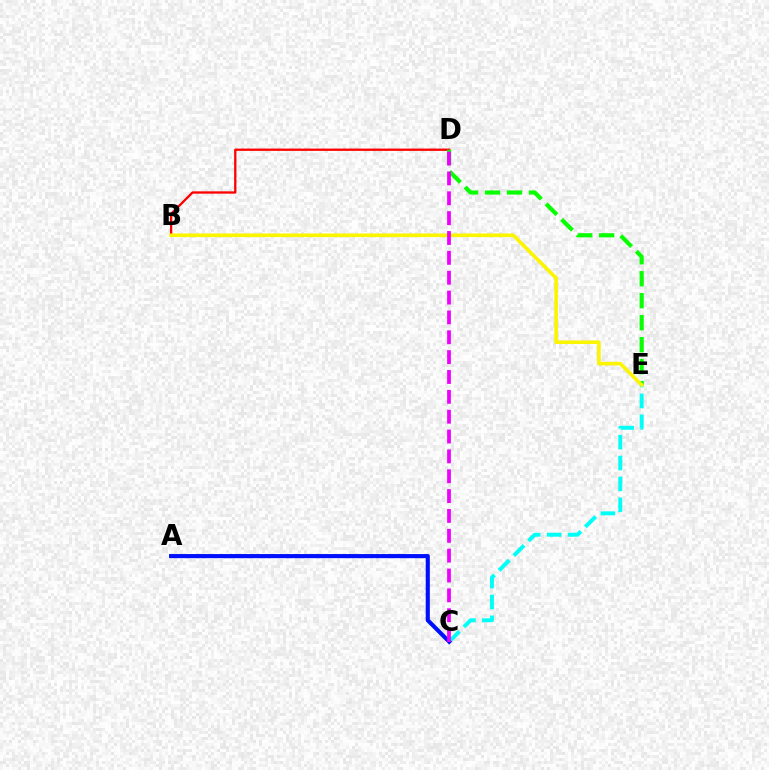{('C', 'E'): [{'color': '#00fff6', 'line_style': 'dashed', 'thickness': 2.84}], ('B', 'D'): [{'color': '#ff0000', 'line_style': 'solid', 'thickness': 1.66}], ('A', 'C'): [{'color': '#0010ff', 'line_style': 'solid', 'thickness': 2.96}], ('D', 'E'): [{'color': '#08ff00', 'line_style': 'dashed', 'thickness': 2.99}], ('B', 'E'): [{'color': '#fcf500', 'line_style': 'solid', 'thickness': 2.59}], ('C', 'D'): [{'color': '#ee00ff', 'line_style': 'dashed', 'thickness': 2.7}]}